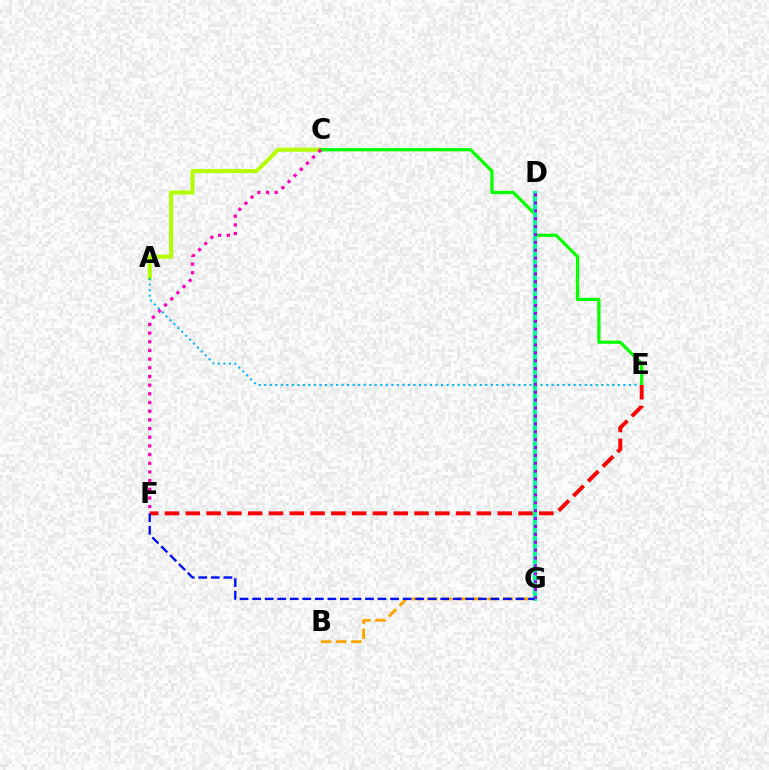{('A', 'C'): [{'color': '#b3ff00', 'line_style': 'solid', 'thickness': 2.89}], ('A', 'E'): [{'color': '#00b5ff', 'line_style': 'dotted', 'thickness': 1.5}], ('C', 'E'): [{'color': '#08ff00', 'line_style': 'solid', 'thickness': 2.34}], ('D', 'G'): [{'color': '#00ff9d', 'line_style': 'solid', 'thickness': 2.97}, {'color': '#9b00ff', 'line_style': 'dotted', 'thickness': 2.14}], ('E', 'F'): [{'color': '#ff0000', 'line_style': 'dashed', 'thickness': 2.82}], ('C', 'F'): [{'color': '#ff00bd', 'line_style': 'dotted', 'thickness': 2.36}], ('B', 'G'): [{'color': '#ffa500', 'line_style': 'dashed', 'thickness': 2.06}], ('F', 'G'): [{'color': '#0010ff', 'line_style': 'dashed', 'thickness': 1.7}]}